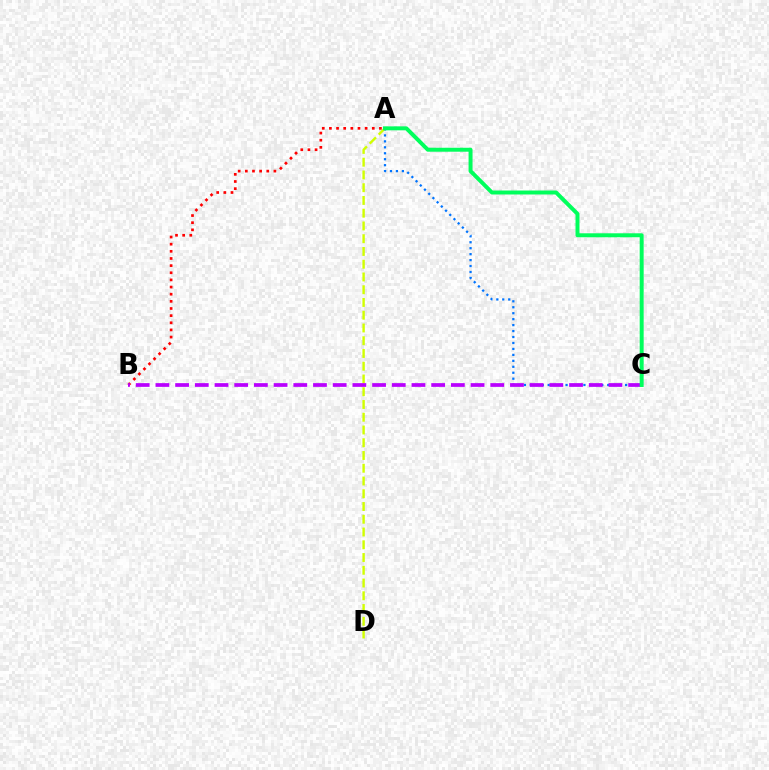{('A', 'C'): [{'color': '#0074ff', 'line_style': 'dotted', 'thickness': 1.62}, {'color': '#00ff5c', 'line_style': 'solid', 'thickness': 2.86}], ('A', 'B'): [{'color': '#ff0000', 'line_style': 'dotted', 'thickness': 1.94}], ('A', 'D'): [{'color': '#d1ff00', 'line_style': 'dashed', 'thickness': 1.73}], ('B', 'C'): [{'color': '#b900ff', 'line_style': 'dashed', 'thickness': 2.68}]}